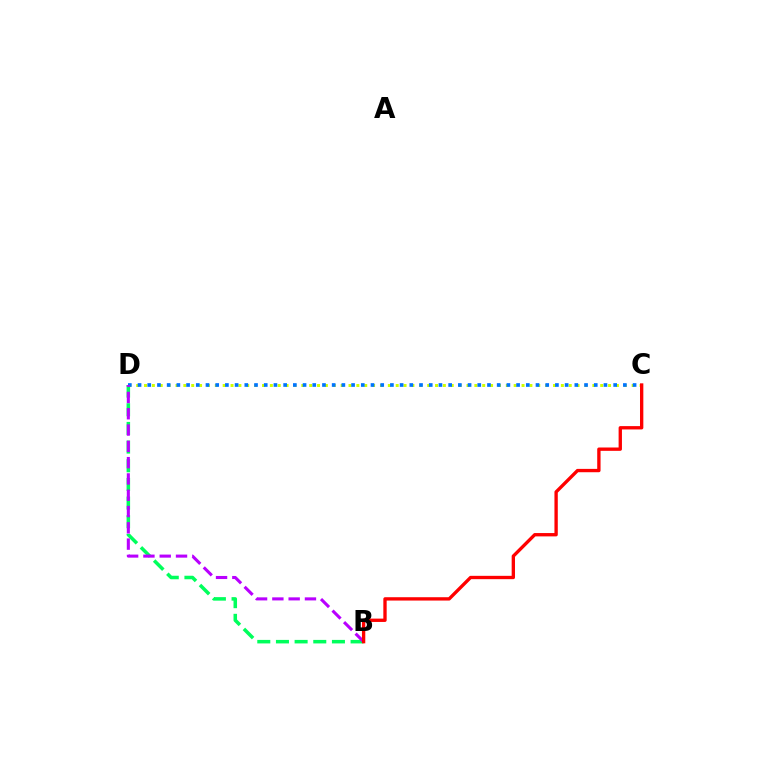{('B', 'D'): [{'color': '#00ff5c', 'line_style': 'dashed', 'thickness': 2.54}, {'color': '#b900ff', 'line_style': 'dashed', 'thickness': 2.21}], ('C', 'D'): [{'color': '#d1ff00', 'line_style': 'dotted', 'thickness': 2.14}, {'color': '#0074ff', 'line_style': 'dotted', 'thickness': 2.64}], ('B', 'C'): [{'color': '#ff0000', 'line_style': 'solid', 'thickness': 2.4}]}